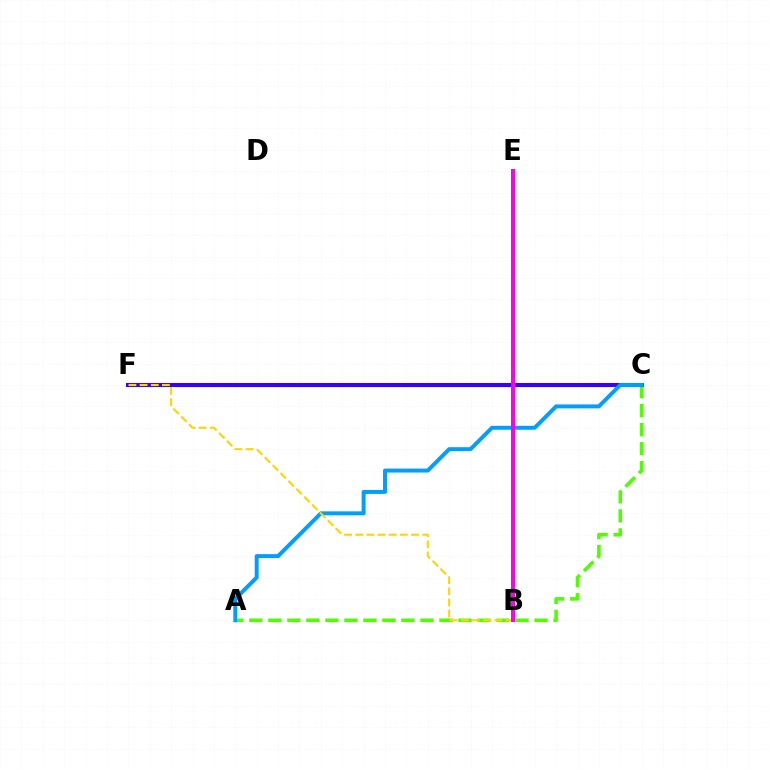{('B', 'E'): [{'color': '#ff0000', 'line_style': 'dotted', 'thickness': 1.71}, {'color': '#ff00ed', 'line_style': 'solid', 'thickness': 2.9}], ('A', 'C'): [{'color': '#4fff00', 'line_style': 'dashed', 'thickness': 2.58}, {'color': '#009eff', 'line_style': 'solid', 'thickness': 2.84}], ('C', 'F'): [{'color': '#00ff86', 'line_style': 'solid', 'thickness': 2.3}, {'color': '#3700ff', 'line_style': 'solid', 'thickness': 2.92}], ('B', 'F'): [{'color': '#ffd500', 'line_style': 'dashed', 'thickness': 1.52}]}